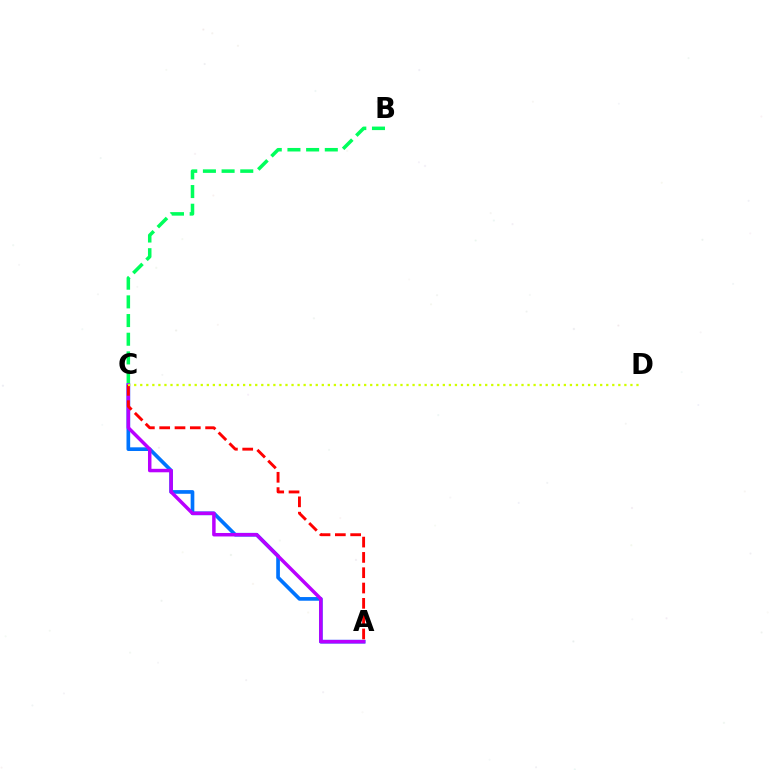{('A', 'C'): [{'color': '#0074ff', 'line_style': 'solid', 'thickness': 2.65}, {'color': '#b900ff', 'line_style': 'solid', 'thickness': 2.5}, {'color': '#ff0000', 'line_style': 'dashed', 'thickness': 2.08}], ('B', 'C'): [{'color': '#00ff5c', 'line_style': 'dashed', 'thickness': 2.54}], ('C', 'D'): [{'color': '#d1ff00', 'line_style': 'dotted', 'thickness': 1.64}]}